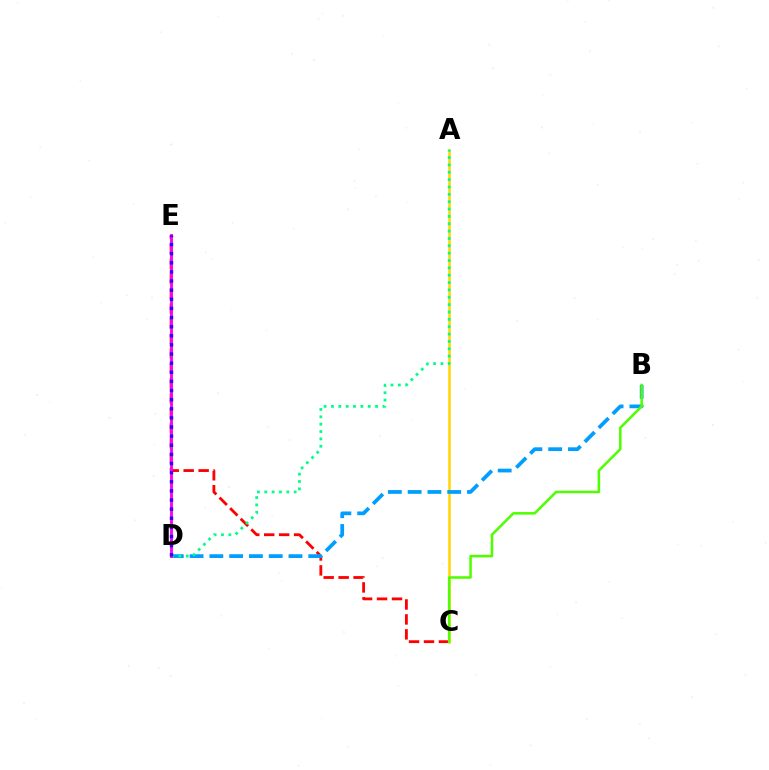{('C', 'E'): [{'color': '#ff0000', 'line_style': 'dashed', 'thickness': 2.03}], ('A', 'C'): [{'color': '#ffd500', 'line_style': 'solid', 'thickness': 1.81}], ('B', 'D'): [{'color': '#009eff', 'line_style': 'dashed', 'thickness': 2.69}], ('B', 'C'): [{'color': '#4fff00', 'line_style': 'solid', 'thickness': 1.83}], ('A', 'D'): [{'color': '#00ff86', 'line_style': 'dotted', 'thickness': 2.0}], ('D', 'E'): [{'color': '#ff00ed', 'line_style': 'solid', 'thickness': 2.07}, {'color': '#3700ff', 'line_style': 'dotted', 'thickness': 2.48}]}